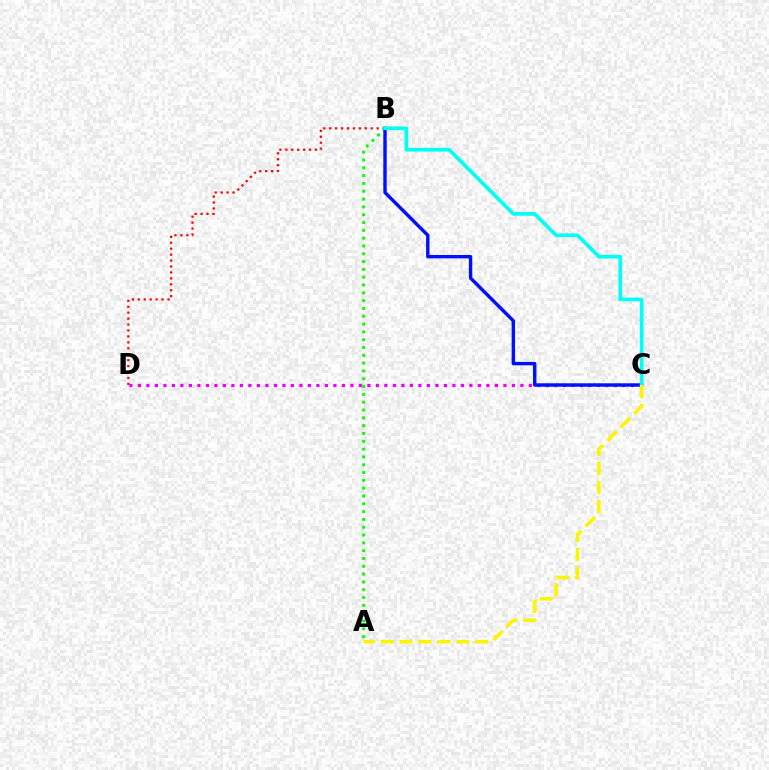{('B', 'D'): [{'color': '#ff0000', 'line_style': 'dotted', 'thickness': 1.61}], ('A', 'B'): [{'color': '#08ff00', 'line_style': 'dotted', 'thickness': 2.12}], ('C', 'D'): [{'color': '#ee00ff', 'line_style': 'dotted', 'thickness': 2.31}], ('B', 'C'): [{'color': '#0010ff', 'line_style': 'solid', 'thickness': 2.46}, {'color': '#00fff6', 'line_style': 'solid', 'thickness': 2.67}], ('A', 'C'): [{'color': '#fcf500', 'line_style': 'dashed', 'thickness': 2.57}]}